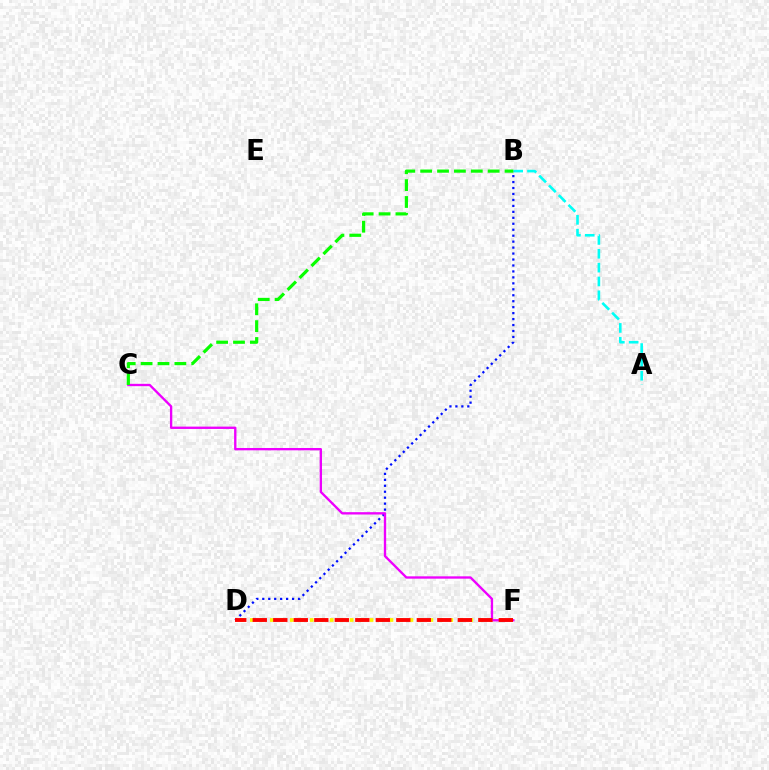{('D', 'F'): [{'color': '#fcf500', 'line_style': 'dotted', 'thickness': 2.71}, {'color': '#ff0000', 'line_style': 'dashed', 'thickness': 2.79}], ('A', 'B'): [{'color': '#00fff6', 'line_style': 'dashed', 'thickness': 1.88}], ('B', 'D'): [{'color': '#0010ff', 'line_style': 'dotted', 'thickness': 1.62}], ('C', 'F'): [{'color': '#ee00ff', 'line_style': 'solid', 'thickness': 1.69}], ('B', 'C'): [{'color': '#08ff00', 'line_style': 'dashed', 'thickness': 2.29}]}